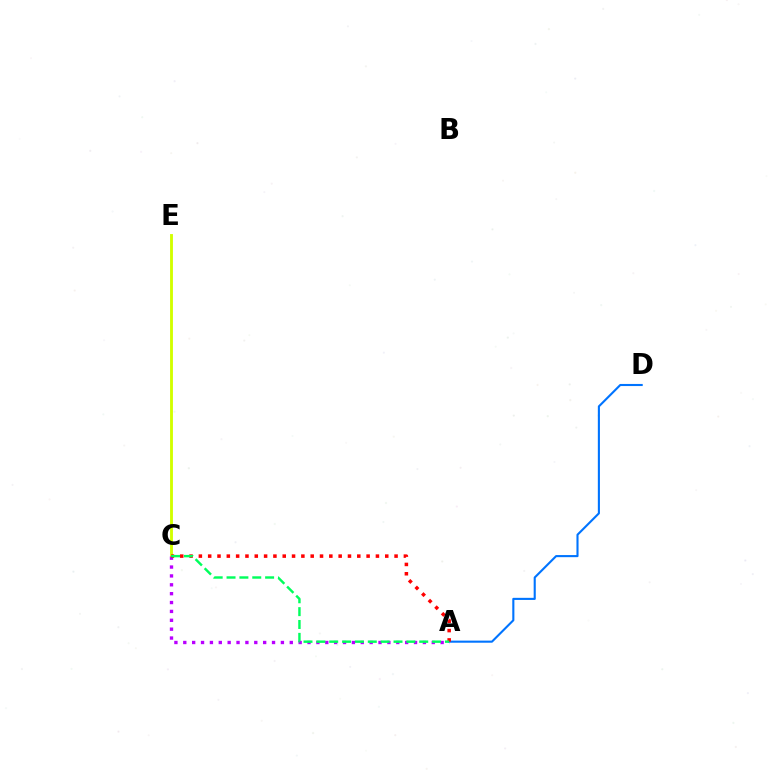{('C', 'E'): [{'color': '#d1ff00', 'line_style': 'solid', 'thickness': 2.06}], ('A', 'D'): [{'color': '#0074ff', 'line_style': 'solid', 'thickness': 1.52}], ('A', 'C'): [{'color': '#b900ff', 'line_style': 'dotted', 'thickness': 2.41}, {'color': '#ff0000', 'line_style': 'dotted', 'thickness': 2.53}, {'color': '#00ff5c', 'line_style': 'dashed', 'thickness': 1.75}]}